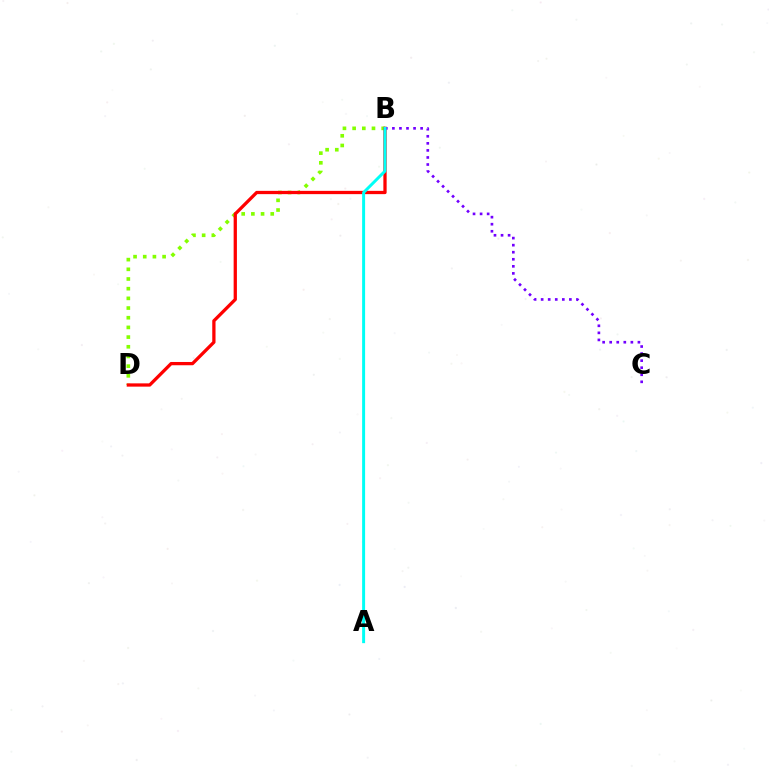{('B', 'D'): [{'color': '#84ff00', 'line_style': 'dotted', 'thickness': 2.63}, {'color': '#ff0000', 'line_style': 'solid', 'thickness': 2.36}], ('B', 'C'): [{'color': '#7200ff', 'line_style': 'dotted', 'thickness': 1.92}], ('A', 'B'): [{'color': '#00fff6', 'line_style': 'solid', 'thickness': 2.14}]}